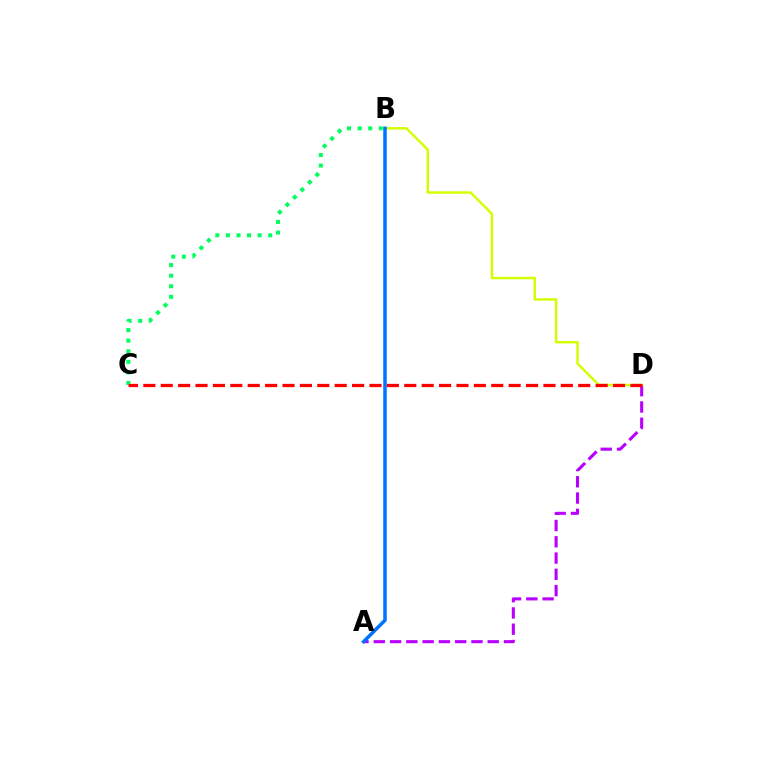{('A', 'D'): [{'color': '#b900ff', 'line_style': 'dashed', 'thickness': 2.21}], ('B', 'D'): [{'color': '#d1ff00', 'line_style': 'solid', 'thickness': 1.76}], ('B', 'C'): [{'color': '#00ff5c', 'line_style': 'dotted', 'thickness': 2.88}], ('C', 'D'): [{'color': '#ff0000', 'line_style': 'dashed', 'thickness': 2.36}], ('A', 'B'): [{'color': '#0074ff', 'line_style': 'solid', 'thickness': 2.54}]}